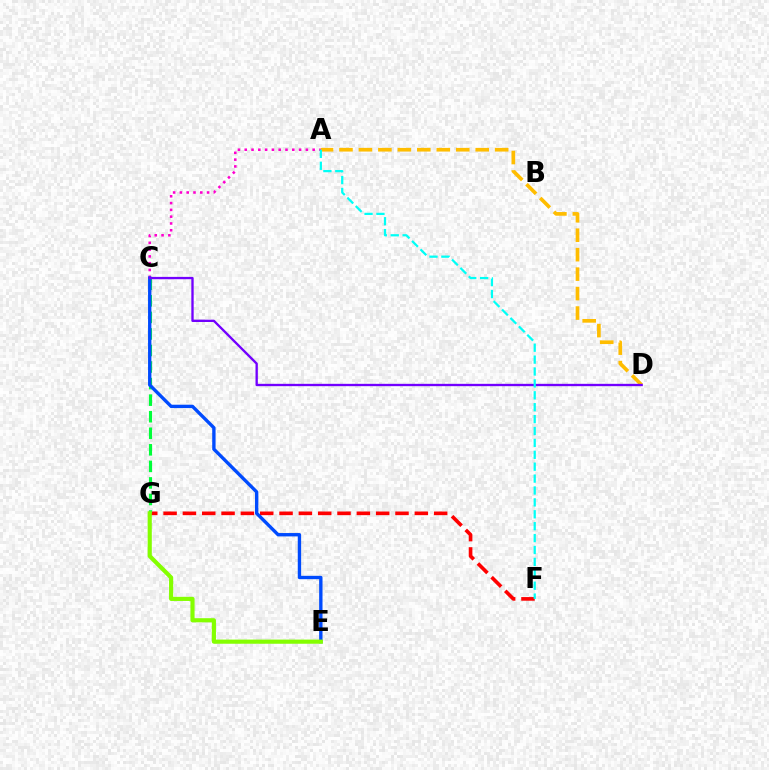{('A', 'C'): [{'color': '#ff00cf', 'line_style': 'dotted', 'thickness': 1.85}], ('A', 'D'): [{'color': '#ffbd00', 'line_style': 'dashed', 'thickness': 2.64}], ('F', 'G'): [{'color': '#ff0000', 'line_style': 'dashed', 'thickness': 2.63}], ('C', 'G'): [{'color': '#00ff39', 'line_style': 'dashed', 'thickness': 2.25}], ('C', 'E'): [{'color': '#004bff', 'line_style': 'solid', 'thickness': 2.42}], ('E', 'G'): [{'color': '#84ff00', 'line_style': 'solid', 'thickness': 2.98}], ('C', 'D'): [{'color': '#7200ff', 'line_style': 'solid', 'thickness': 1.68}], ('A', 'F'): [{'color': '#00fff6', 'line_style': 'dashed', 'thickness': 1.62}]}